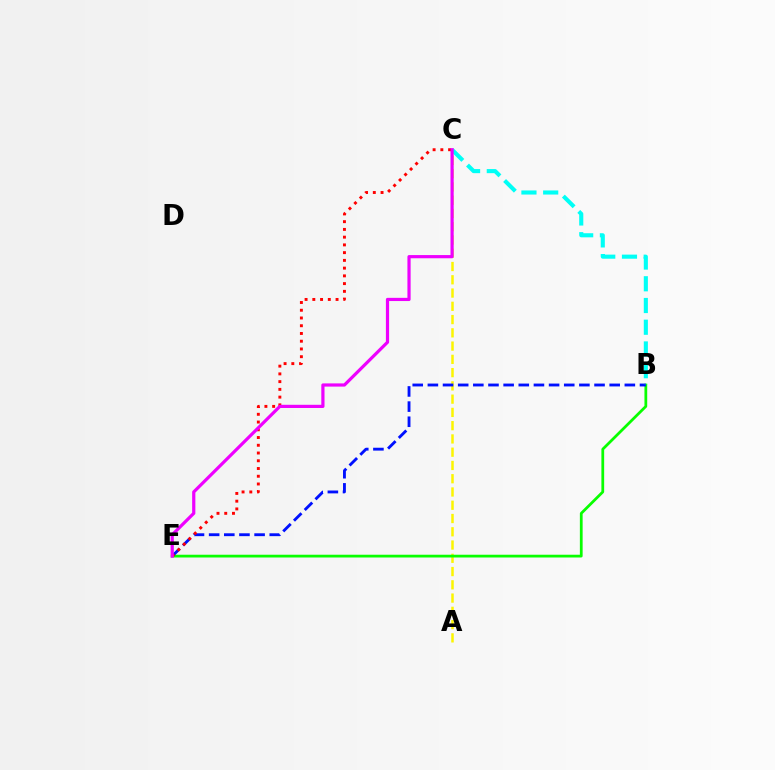{('A', 'C'): [{'color': '#fcf500', 'line_style': 'dashed', 'thickness': 1.8}], ('B', 'E'): [{'color': '#08ff00', 'line_style': 'solid', 'thickness': 1.99}, {'color': '#0010ff', 'line_style': 'dashed', 'thickness': 2.06}], ('C', 'E'): [{'color': '#ff0000', 'line_style': 'dotted', 'thickness': 2.1}, {'color': '#ee00ff', 'line_style': 'solid', 'thickness': 2.3}], ('B', 'C'): [{'color': '#00fff6', 'line_style': 'dashed', 'thickness': 2.95}]}